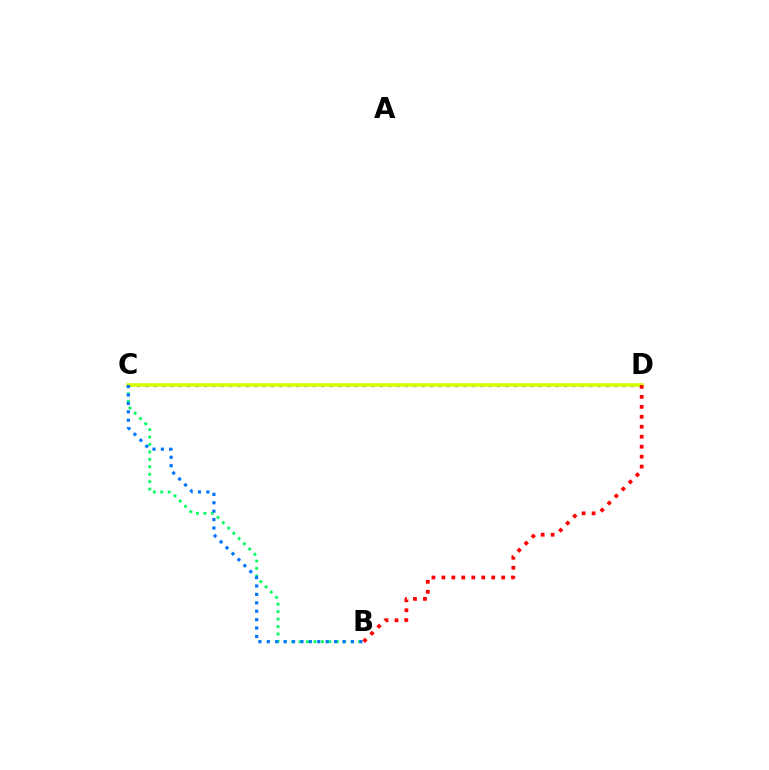{('B', 'C'): [{'color': '#00ff5c', 'line_style': 'dotted', 'thickness': 2.02}, {'color': '#0074ff', 'line_style': 'dotted', 'thickness': 2.29}], ('C', 'D'): [{'color': '#b900ff', 'line_style': 'dotted', 'thickness': 2.28}, {'color': '#d1ff00', 'line_style': 'solid', 'thickness': 2.59}], ('B', 'D'): [{'color': '#ff0000', 'line_style': 'dotted', 'thickness': 2.71}]}